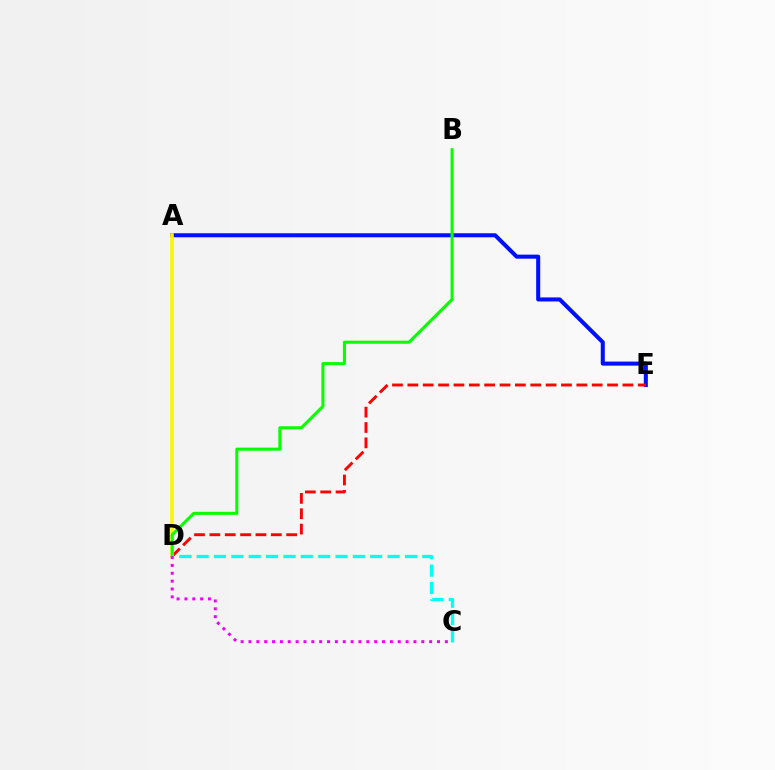{('A', 'E'): [{'color': '#0010ff', 'line_style': 'solid', 'thickness': 2.92}], ('D', 'E'): [{'color': '#ff0000', 'line_style': 'dashed', 'thickness': 2.09}], ('A', 'D'): [{'color': '#fcf500', 'line_style': 'solid', 'thickness': 2.56}], ('B', 'D'): [{'color': '#08ff00', 'line_style': 'solid', 'thickness': 2.2}], ('C', 'D'): [{'color': '#00fff6', 'line_style': 'dashed', 'thickness': 2.36}, {'color': '#ee00ff', 'line_style': 'dotted', 'thickness': 2.13}]}